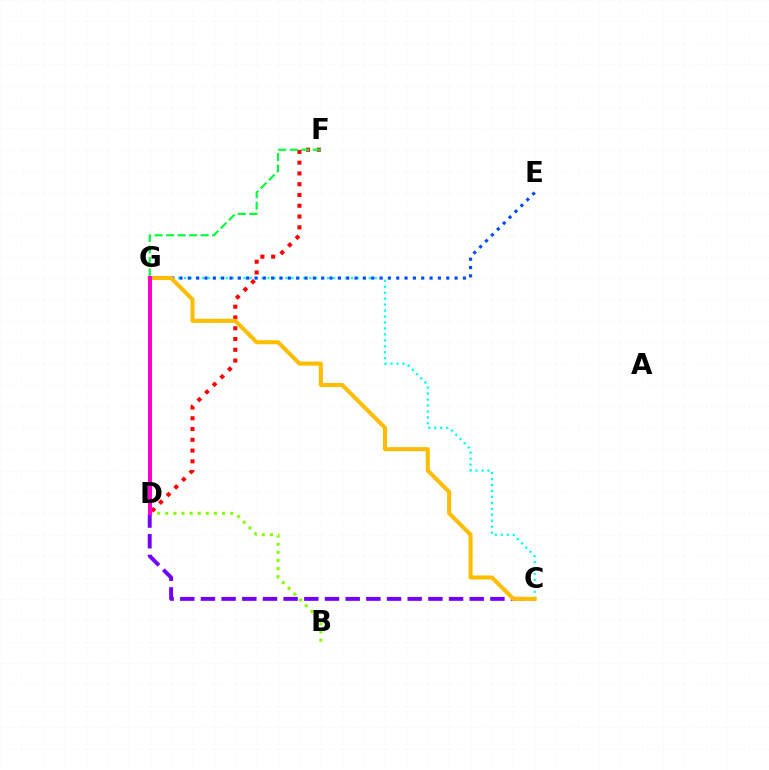{('D', 'F'): [{'color': '#ff0000', 'line_style': 'dotted', 'thickness': 2.93}], ('B', 'D'): [{'color': '#84ff00', 'line_style': 'dotted', 'thickness': 2.2}], ('C', 'G'): [{'color': '#00fff6', 'line_style': 'dotted', 'thickness': 1.62}, {'color': '#ffbd00', 'line_style': 'solid', 'thickness': 2.93}], ('F', 'G'): [{'color': '#00ff39', 'line_style': 'dashed', 'thickness': 1.56}], ('C', 'D'): [{'color': '#7200ff', 'line_style': 'dashed', 'thickness': 2.81}], ('E', 'G'): [{'color': '#004bff', 'line_style': 'dotted', 'thickness': 2.26}], ('D', 'G'): [{'color': '#ff00cf', 'line_style': 'solid', 'thickness': 2.89}]}